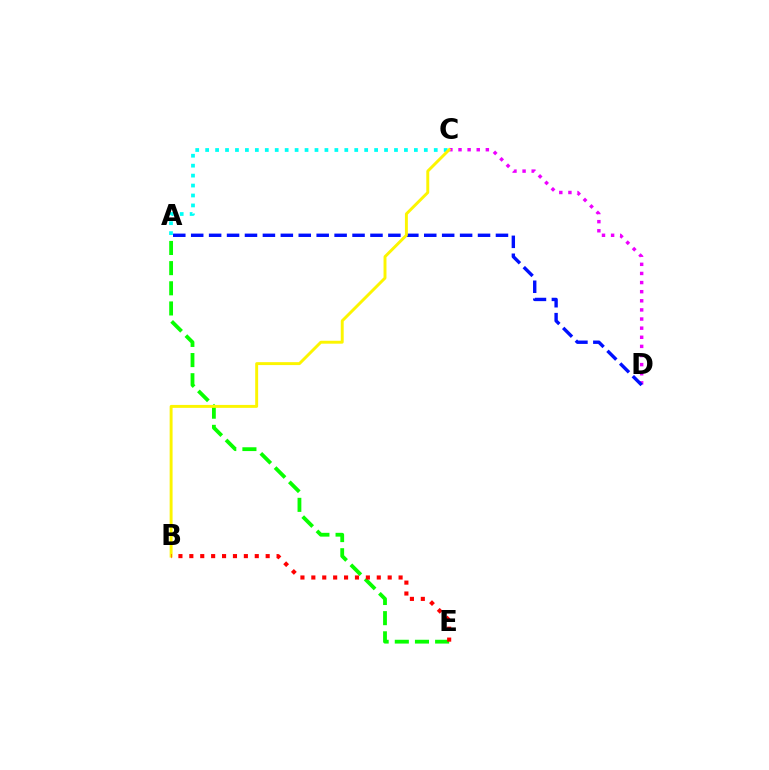{('C', 'D'): [{'color': '#ee00ff', 'line_style': 'dotted', 'thickness': 2.48}], ('A', 'D'): [{'color': '#0010ff', 'line_style': 'dashed', 'thickness': 2.44}], ('A', 'C'): [{'color': '#00fff6', 'line_style': 'dotted', 'thickness': 2.7}], ('A', 'E'): [{'color': '#08ff00', 'line_style': 'dashed', 'thickness': 2.74}], ('B', 'C'): [{'color': '#fcf500', 'line_style': 'solid', 'thickness': 2.11}], ('B', 'E'): [{'color': '#ff0000', 'line_style': 'dotted', 'thickness': 2.96}]}